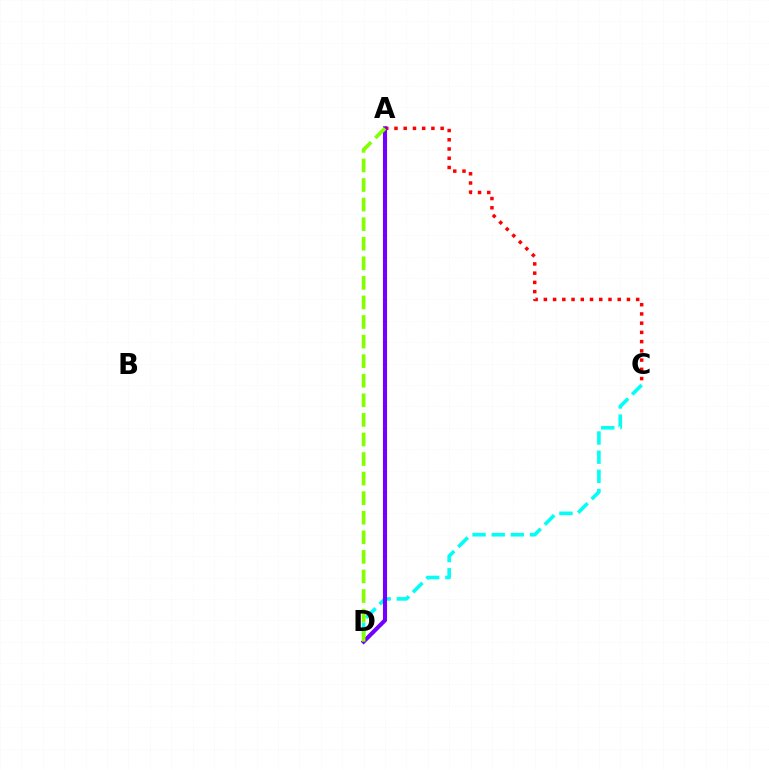{('C', 'D'): [{'color': '#00fff6', 'line_style': 'dashed', 'thickness': 2.6}], ('A', 'C'): [{'color': '#ff0000', 'line_style': 'dotted', 'thickness': 2.51}], ('A', 'D'): [{'color': '#7200ff', 'line_style': 'solid', 'thickness': 2.95}, {'color': '#84ff00', 'line_style': 'dashed', 'thickness': 2.66}]}